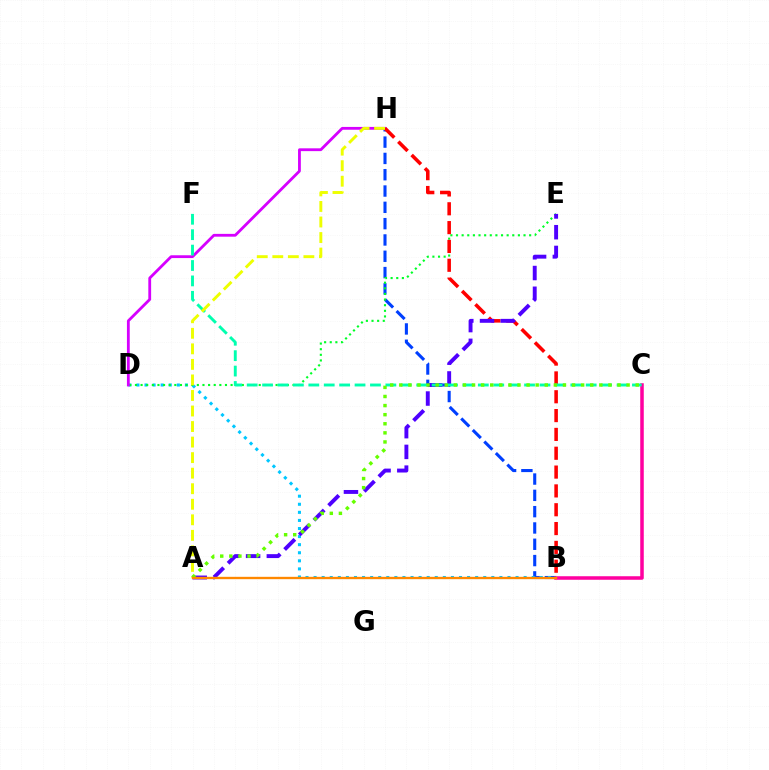{('B', 'H'): [{'color': '#003fff', 'line_style': 'dashed', 'thickness': 2.22}, {'color': '#ff0000', 'line_style': 'dashed', 'thickness': 2.56}], ('B', 'C'): [{'color': '#ff00a0', 'line_style': 'solid', 'thickness': 2.54}], ('B', 'D'): [{'color': '#00c7ff', 'line_style': 'dotted', 'thickness': 2.2}], ('D', 'E'): [{'color': '#00ff27', 'line_style': 'dotted', 'thickness': 1.53}], ('D', 'H'): [{'color': '#d600ff', 'line_style': 'solid', 'thickness': 2.02}], ('A', 'E'): [{'color': '#4f00ff', 'line_style': 'dashed', 'thickness': 2.82}], ('C', 'F'): [{'color': '#00ffaf', 'line_style': 'dashed', 'thickness': 2.09}], ('A', 'H'): [{'color': '#eeff00', 'line_style': 'dashed', 'thickness': 2.11}], ('A', 'C'): [{'color': '#66ff00', 'line_style': 'dotted', 'thickness': 2.47}], ('A', 'B'): [{'color': '#ff8800', 'line_style': 'solid', 'thickness': 1.69}]}